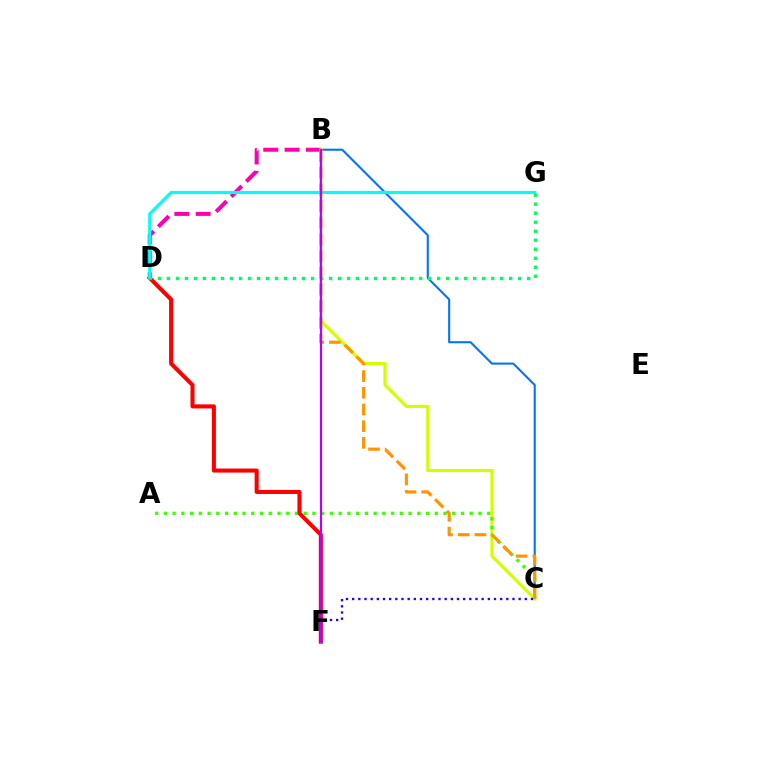{('B', 'C'): [{'color': '#0074ff', 'line_style': 'solid', 'thickness': 1.51}, {'color': '#d1ff00', 'line_style': 'solid', 'thickness': 2.23}, {'color': '#ff9400', 'line_style': 'dashed', 'thickness': 2.27}], ('B', 'D'): [{'color': '#ff00ac', 'line_style': 'dashed', 'thickness': 2.9}], ('A', 'C'): [{'color': '#3dff00', 'line_style': 'dotted', 'thickness': 2.37}], ('D', 'F'): [{'color': '#ff0000', 'line_style': 'solid', 'thickness': 2.92}], ('D', 'G'): [{'color': '#00fff6', 'line_style': 'solid', 'thickness': 2.25}, {'color': '#00ff5c', 'line_style': 'dotted', 'thickness': 2.45}], ('C', 'F'): [{'color': '#2500ff', 'line_style': 'dotted', 'thickness': 1.68}], ('B', 'F'): [{'color': '#b900ff', 'line_style': 'solid', 'thickness': 1.57}]}